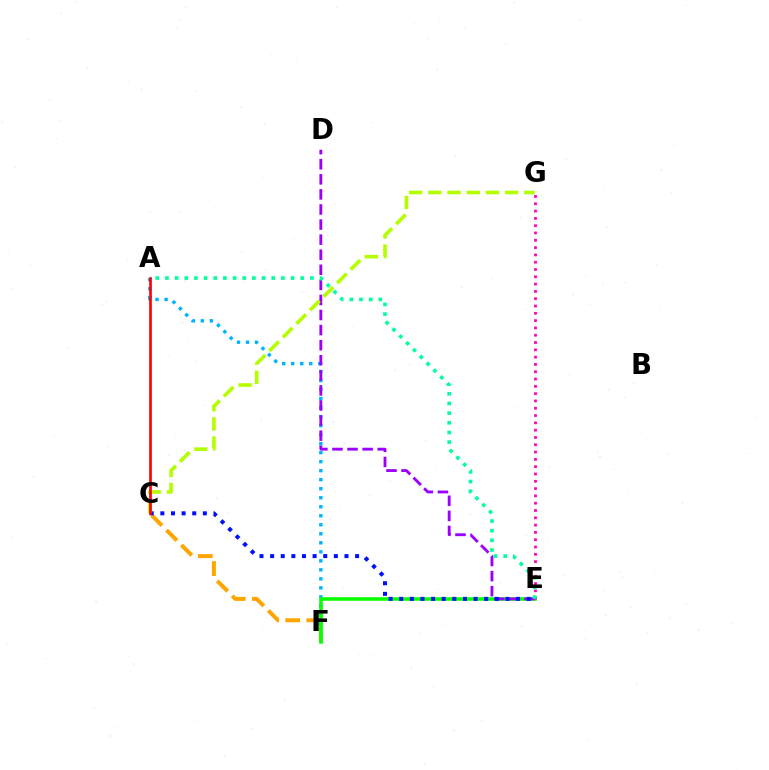{('C', 'F'): [{'color': '#ffa500', 'line_style': 'dashed', 'thickness': 2.86}], ('A', 'F'): [{'color': '#00b5ff', 'line_style': 'dotted', 'thickness': 2.45}], ('E', 'F'): [{'color': '#08ff00', 'line_style': 'solid', 'thickness': 2.55}], ('D', 'E'): [{'color': '#9b00ff', 'line_style': 'dashed', 'thickness': 2.05}], ('E', 'G'): [{'color': '#ff00bd', 'line_style': 'dotted', 'thickness': 1.98}], ('C', 'E'): [{'color': '#0010ff', 'line_style': 'dotted', 'thickness': 2.89}], ('C', 'G'): [{'color': '#b3ff00', 'line_style': 'dashed', 'thickness': 2.61}], ('A', 'C'): [{'color': '#ff0000', 'line_style': 'solid', 'thickness': 1.92}], ('A', 'E'): [{'color': '#00ff9d', 'line_style': 'dotted', 'thickness': 2.63}]}